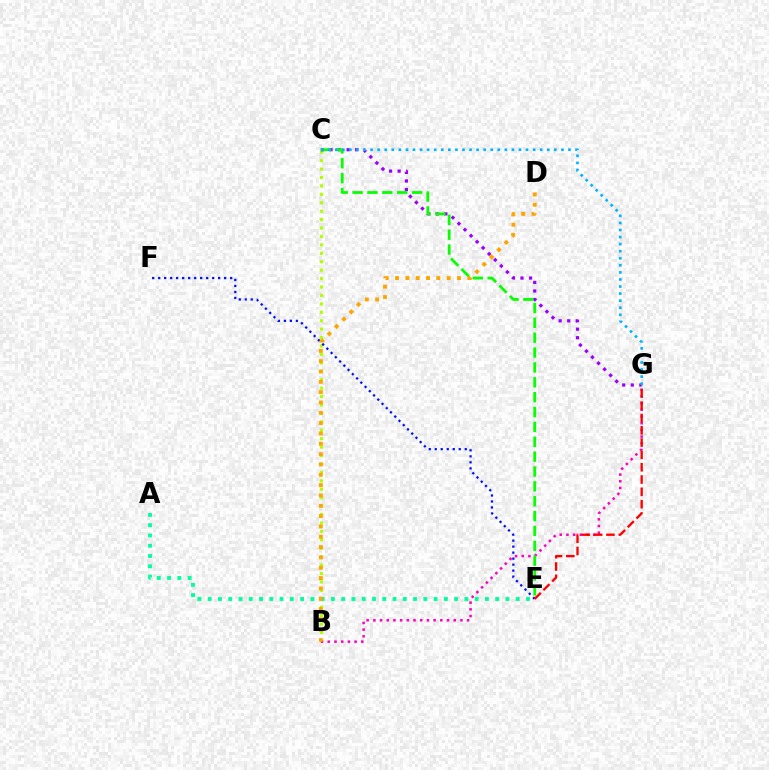{('B', 'C'): [{'color': '#b3ff00', 'line_style': 'dotted', 'thickness': 2.29}], ('C', 'G'): [{'color': '#9b00ff', 'line_style': 'dotted', 'thickness': 2.32}, {'color': '#00b5ff', 'line_style': 'dotted', 'thickness': 1.92}], ('A', 'E'): [{'color': '#00ff9d', 'line_style': 'dotted', 'thickness': 2.79}], ('E', 'F'): [{'color': '#0010ff', 'line_style': 'dotted', 'thickness': 1.63}], ('B', 'G'): [{'color': '#ff00bd', 'line_style': 'dotted', 'thickness': 1.82}], ('E', 'G'): [{'color': '#ff0000', 'line_style': 'dashed', 'thickness': 1.67}], ('C', 'E'): [{'color': '#08ff00', 'line_style': 'dashed', 'thickness': 2.02}], ('B', 'D'): [{'color': '#ffa500', 'line_style': 'dotted', 'thickness': 2.81}]}